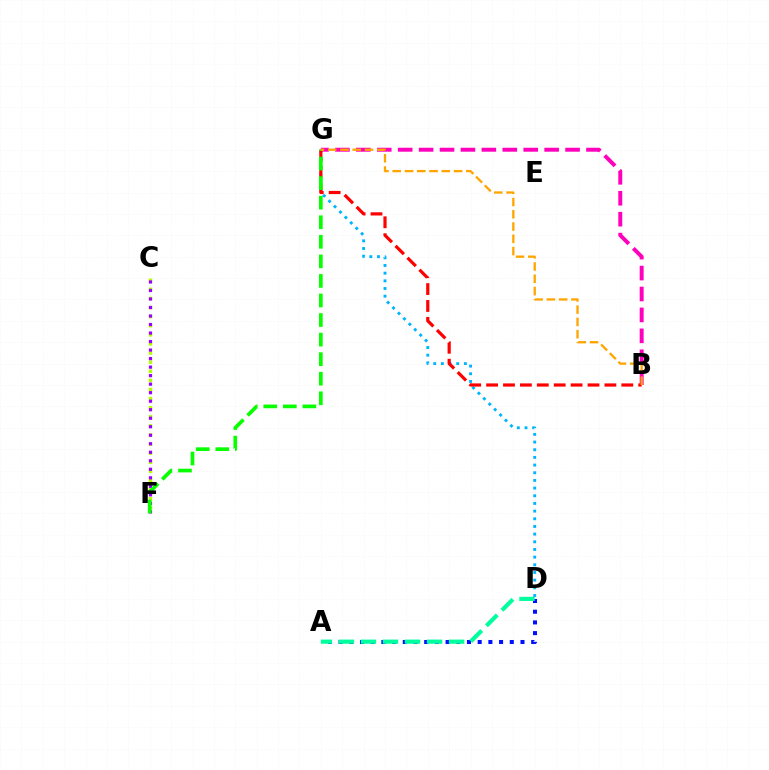{('C', 'F'): [{'color': '#b3ff00', 'line_style': 'dotted', 'thickness': 2.47}, {'color': '#9b00ff', 'line_style': 'dotted', 'thickness': 2.31}], ('A', 'D'): [{'color': '#0010ff', 'line_style': 'dotted', 'thickness': 2.91}, {'color': '#00ff9d', 'line_style': 'dashed', 'thickness': 2.99}], ('B', 'G'): [{'color': '#ff00bd', 'line_style': 'dashed', 'thickness': 2.84}, {'color': '#ff0000', 'line_style': 'dashed', 'thickness': 2.3}, {'color': '#ffa500', 'line_style': 'dashed', 'thickness': 1.67}], ('D', 'G'): [{'color': '#00b5ff', 'line_style': 'dotted', 'thickness': 2.08}], ('F', 'G'): [{'color': '#08ff00', 'line_style': 'dashed', 'thickness': 2.66}]}